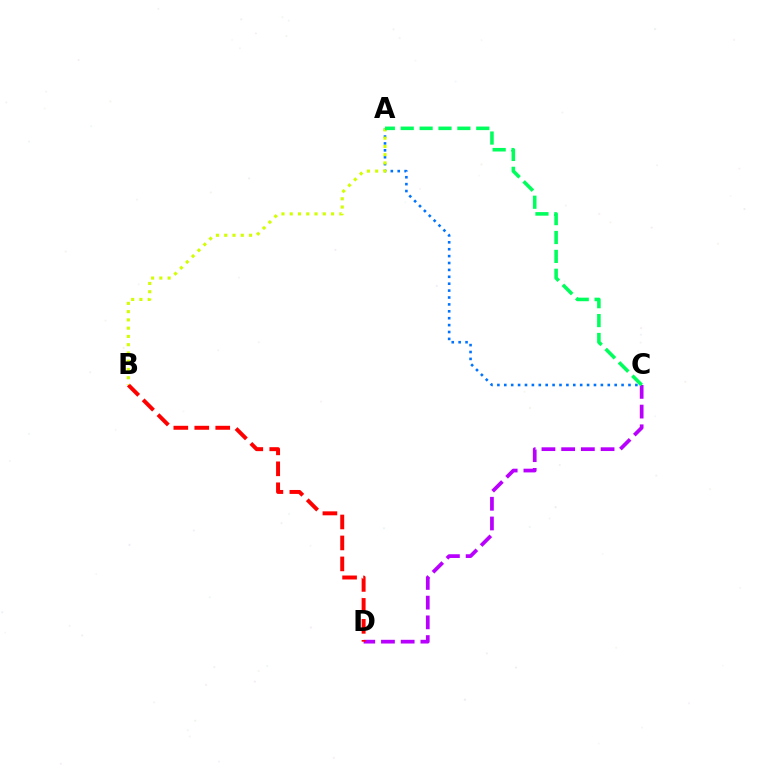{('A', 'C'): [{'color': '#0074ff', 'line_style': 'dotted', 'thickness': 1.87}, {'color': '#00ff5c', 'line_style': 'dashed', 'thickness': 2.57}], ('C', 'D'): [{'color': '#b900ff', 'line_style': 'dashed', 'thickness': 2.68}], ('B', 'D'): [{'color': '#ff0000', 'line_style': 'dashed', 'thickness': 2.85}], ('A', 'B'): [{'color': '#d1ff00', 'line_style': 'dotted', 'thickness': 2.24}]}